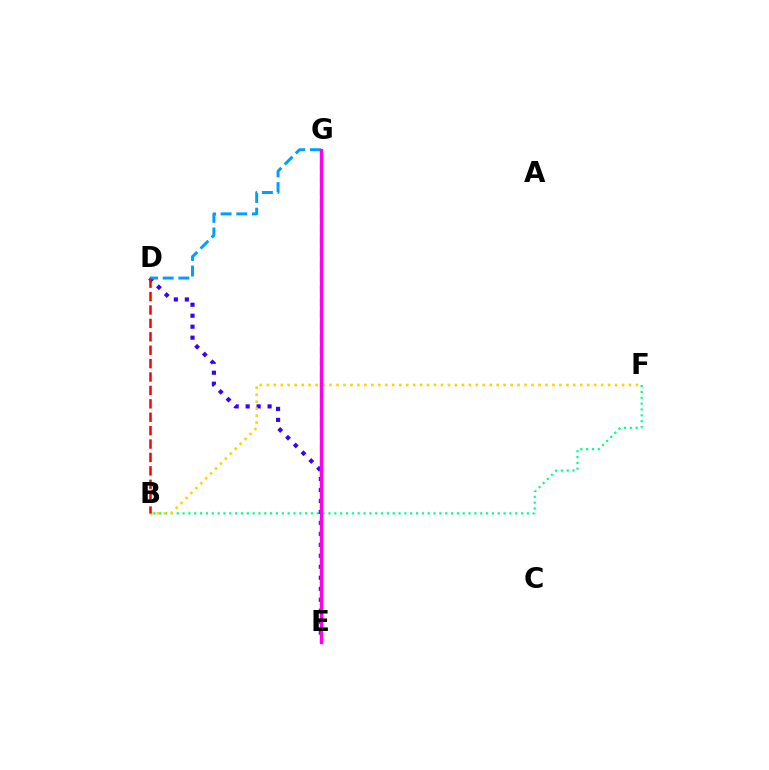{('B', 'F'): [{'color': '#00ff86', 'line_style': 'dotted', 'thickness': 1.59}, {'color': '#ffd500', 'line_style': 'dotted', 'thickness': 1.89}], ('D', 'E'): [{'color': '#3700ff', 'line_style': 'dotted', 'thickness': 2.98}], ('D', 'G'): [{'color': '#009eff', 'line_style': 'dashed', 'thickness': 2.13}], ('B', 'D'): [{'color': '#ff0000', 'line_style': 'dashed', 'thickness': 1.82}], ('E', 'G'): [{'color': '#4fff00', 'line_style': 'dashed', 'thickness': 1.67}, {'color': '#ff00ed', 'line_style': 'solid', 'thickness': 2.38}]}